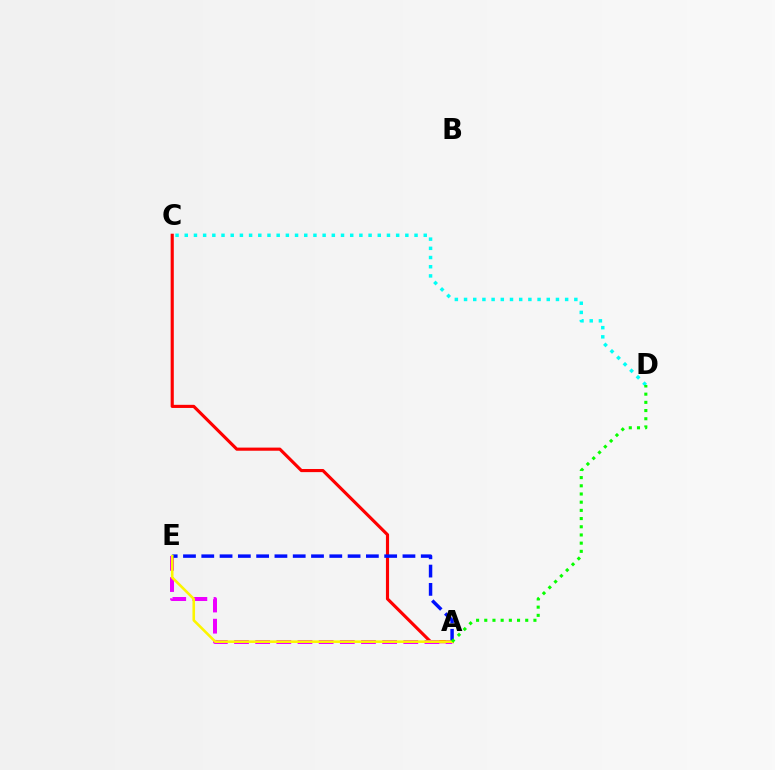{('A', 'C'): [{'color': '#ff0000', 'line_style': 'solid', 'thickness': 2.25}], ('C', 'D'): [{'color': '#00fff6', 'line_style': 'dotted', 'thickness': 2.5}], ('A', 'E'): [{'color': '#ee00ff', 'line_style': 'dashed', 'thickness': 2.87}, {'color': '#0010ff', 'line_style': 'dashed', 'thickness': 2.48}, {'color': '#fcf500', 'line_style': 'solid', 'thickness': 1.86}], ('A', 'D'): [{'color': '#08ff00', 'line_style': 'dotted', 'thickness': 2.23}]}